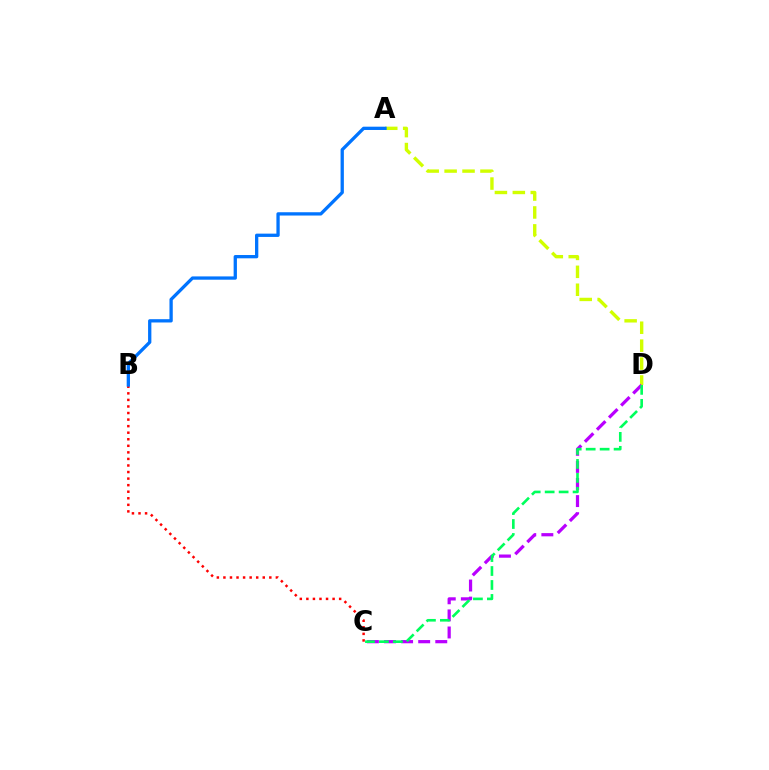{('A', 'D'): [{'color': '#d1ff00', 'line_style': 'dashed', 'thickness': 2.43}], ('C', 'D'): [{'color': '#b900ff', 'line_style': 'dashed', 'thickness': 2.32}, {'color': '#00ff5c', 'line_style': 'dashed', 'thickness': 1.9}], ('B', 'C'): [{'color': '#ff0000', 'line_style': 'dotted', 'thickness': 1.78}], ('A', 'B'): [{'color': '#0074ff', 'line_style': 'solid', 'thickness': 2.37}]}